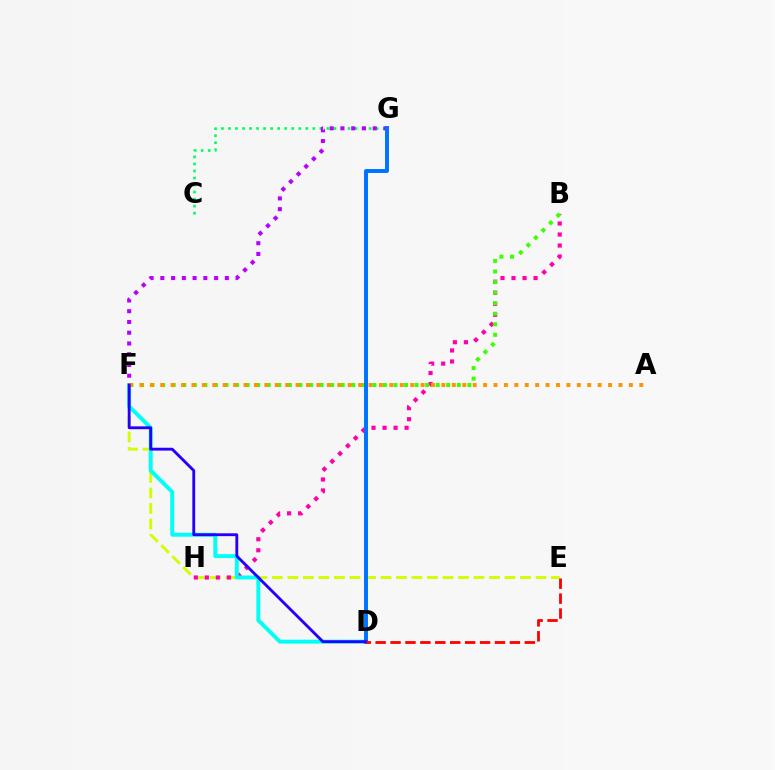{('C', 'G'): [{'color': '#00ff5c', 'line_style': 'dotted', 'thickness': 1.91}], ('E', 'F'): [{'color': '#d1ff00', 'line_style': 'dashed', 'thickness': 2.11}], ('B', 'H'): [{'color': '#ff00ac', 'line_style': 'dotted', 'thickness': 3.0}], ('B', 'F'): [{'color': '#3dff00', 'line_style': 'dotted', 'thickness': 2.87}], ('F', 'G'): [{'color': '#b900ff', 'line_style': 'dotted', 'thickness': 2.92}], ('D', 'F'): [{'color': '#00fff6', 'line_style': 'solid', 'thickness': 2.83}, {'color': '#2500ff', 'line_style': 'solid', 'thickness': 2.06}], ('A', 'F'): [{'color': '#ff9400', 'line_style': 'dotted', 'thickness': 2.83}], ('D', 'G'): [{'color': '#0074ff', 'line_style': 'solid', 'thickness': 2.85}], ('D', 'E'): [{'color': '#ff0000', 'line_style': 'dashed', 'thickness': 2.03}]}